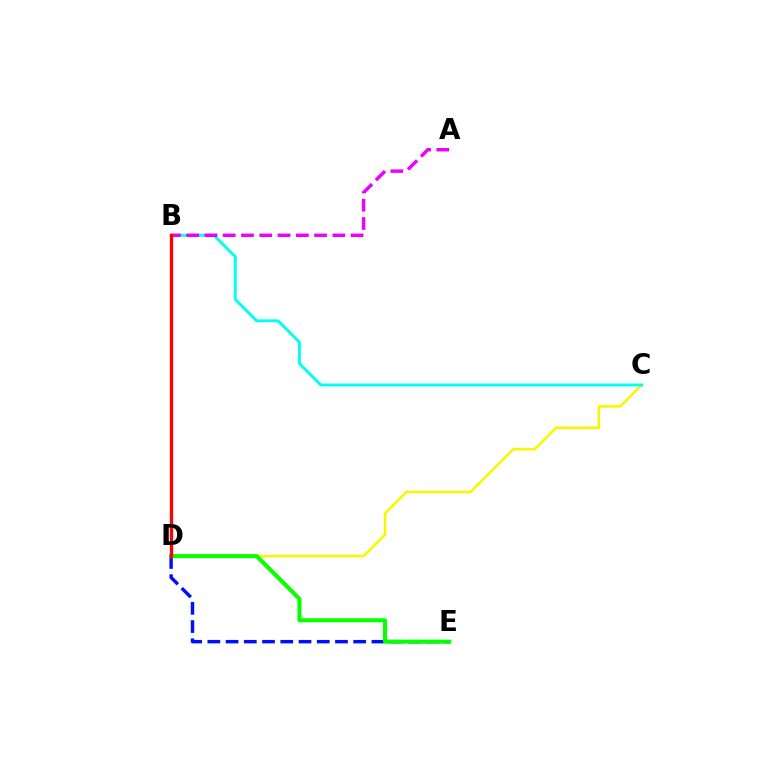{('D', 'E'): [{'color': '#0010ff', 'line_style': 'dashed', 'thickness': 2.48}, {'color': '#08ff00', 'line_style': 'solid', 'thickness': 2.92}], ('C', 'D'): [{'color': '#fcf500', 'line_style': 'solid', 'thickness': 1.85}], ('B', 'C'): [{'color': '#00fff6', 'line_style': 'solid', 'thickness': 2.11}], ('A', 'B'): [{'color': '#ee00ff', 'line_style': 'dashed', 'thickness': 2.48}], ('B', 'D'): [{'color': '#ff0000', 'line_style': 'solid', 'thickness': 2.41}]}